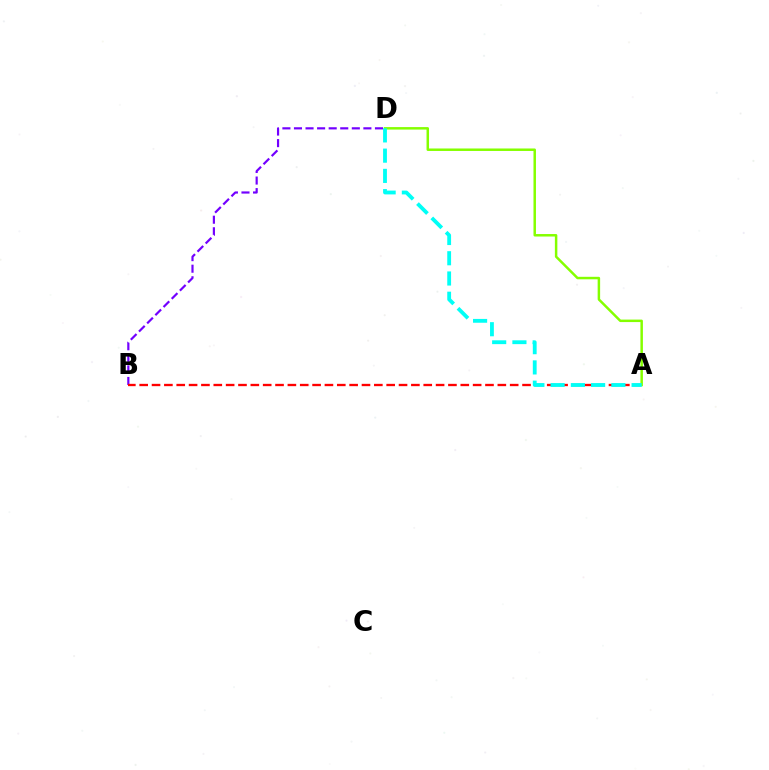{('B', 'D'): [{'color': '#7200ff', 'line_style': 'dashed', 'thickness': 1.57}], ('A', 'B'): [{'color': '#ff0000', 'line_style': 'dashed', 'thickness': 1.68}], ('A', 'D'): [{'color': '#84ff00', 'line_style': 'solid', 'thickness': 1.79}, {'color': '#00fff6', 'line_style': 'dashed', 'thickness': 2.75}]}